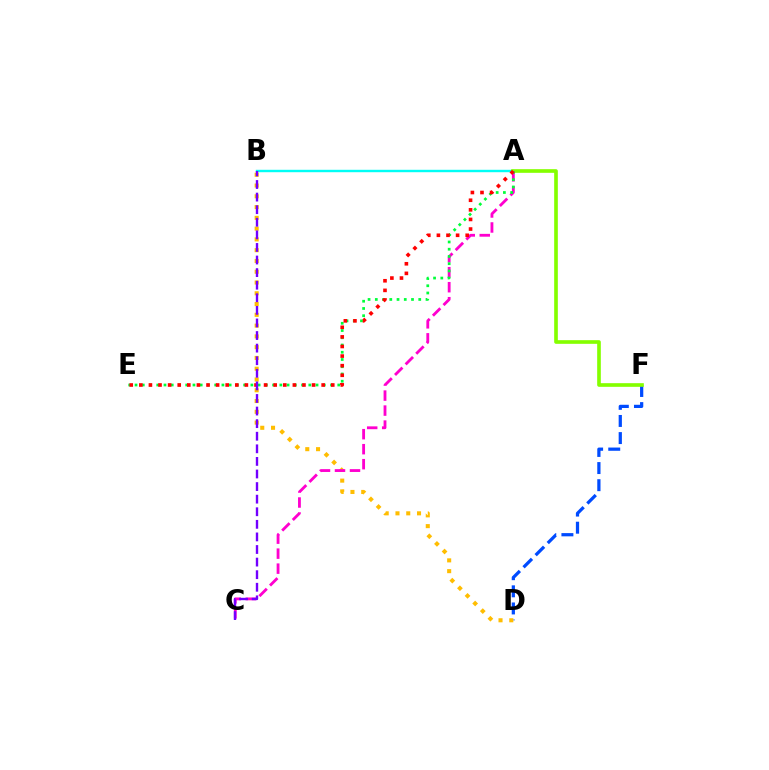{('A', 'B'): [{'color': '#00fff6', 'line_style': 'solid', 'thickness': 1.74}], ('D', 'F'): [{'color': '#004bff', 'line_style': 'dashed', 'thickness': 2.33}], ('A', 'F'): [{'color': '#84ff00', 'line_style': 'solid', 'thickness': 2.63}], ('B', 'D'): [{'color': '#ffbd00', 'line_style': 'dotted', 'thickness': 2.93}], ('A', 'C'): [{'color': '#ff00cf', 'line_style': 'dashed', 'thickness': 2.04}], ('A', 'E'): [{'color': '#00ff39', 'line_style': 'dotted', 'thickness': 1.97}, {'color': '#ff0000', 'line_style': 'dotted', 'thickness': 2.61}], ('B', 'C'): [{'color': '#7200ff', 'line_style': 'dashed', 'thickness': 1.71}]}